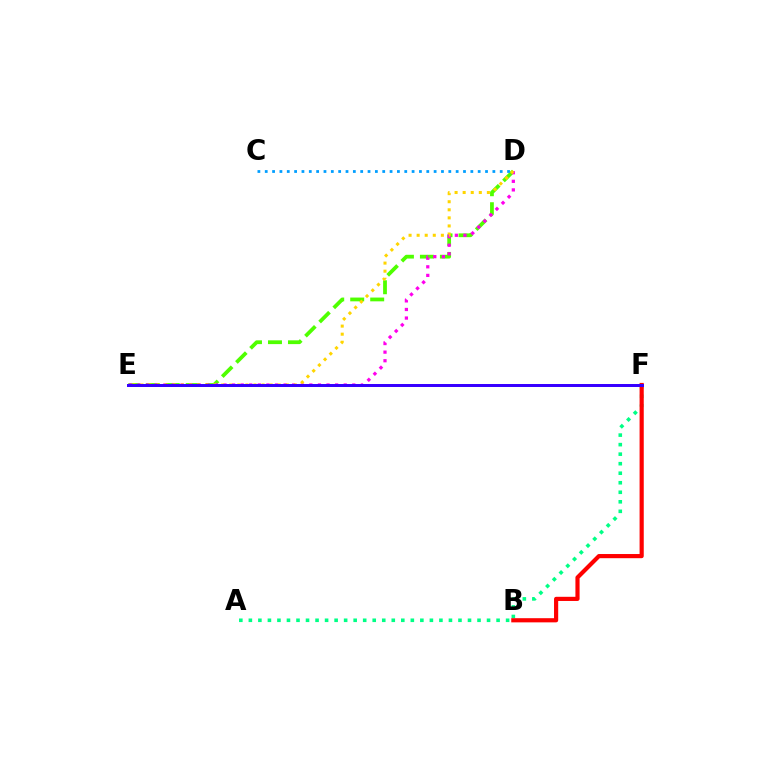{('D', 'E'): [{'color': '#4fff00', 'line_style': 'dashed', 'thickness': 2.72}, {'color': '#ff00ed', 'line_style': 'dotted', 'thickness': 2.33}, {'color': '#ffd500', 'line_style': 'dotted', 'thickness': 2.19}], ('A', 'F'): [{'color': '#00ff86', 'line_style': 'dotted', 'thickness': 2.59}], ('C', 'D'): [{'color': '#009eff', 'line_style': 'dotted', 'thickness': 2.0}], ('B', 'F'): [{'color': '#ff0000', 'line_style': 'solid', 'thickness': 3.0}], ('E', 'F'): [{'color': '#3700ff', 'line_style': 'solid', 'thickness': 2.15}]}